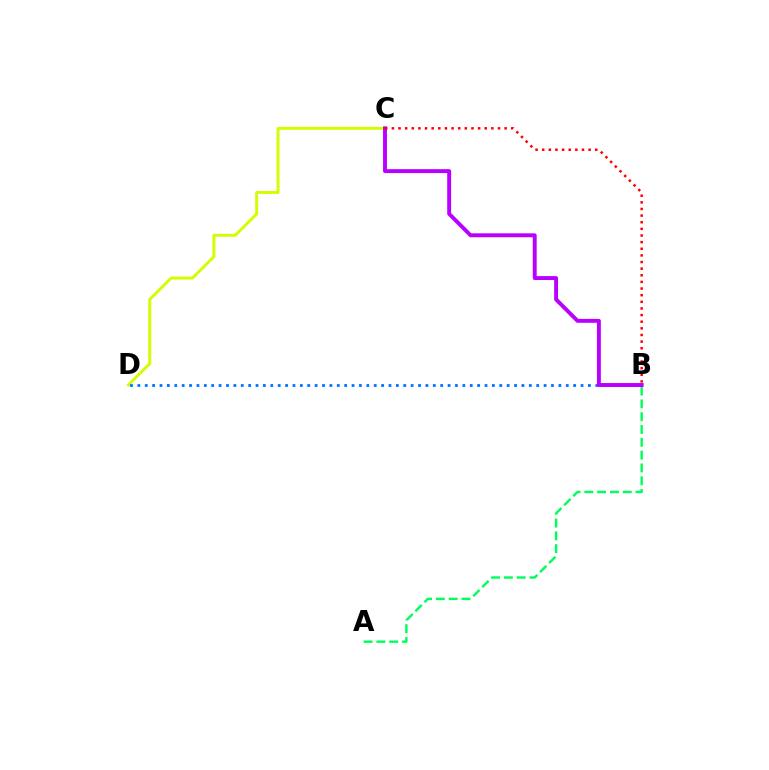{('C', 'D'): [{'color': '#d1ff00', 'line_style': 'solid', 'thickness': 2.12}], ('B', 'D'): [{'color': '#0074ff', 'line_style': 'dotted', 'thickness': 2.01}], ('A', 'B'): [{'color': '#00ff5c', 'line_style': 'dashed', 'thickness': 1.74}], ('B', 'C'): [{'color': '#b900ff', 'line_style': 'solid', 'thickness': 2.82}, {'color': '#ff0000', 'line_style': 'dotted', 'thickness': 1.8}]}